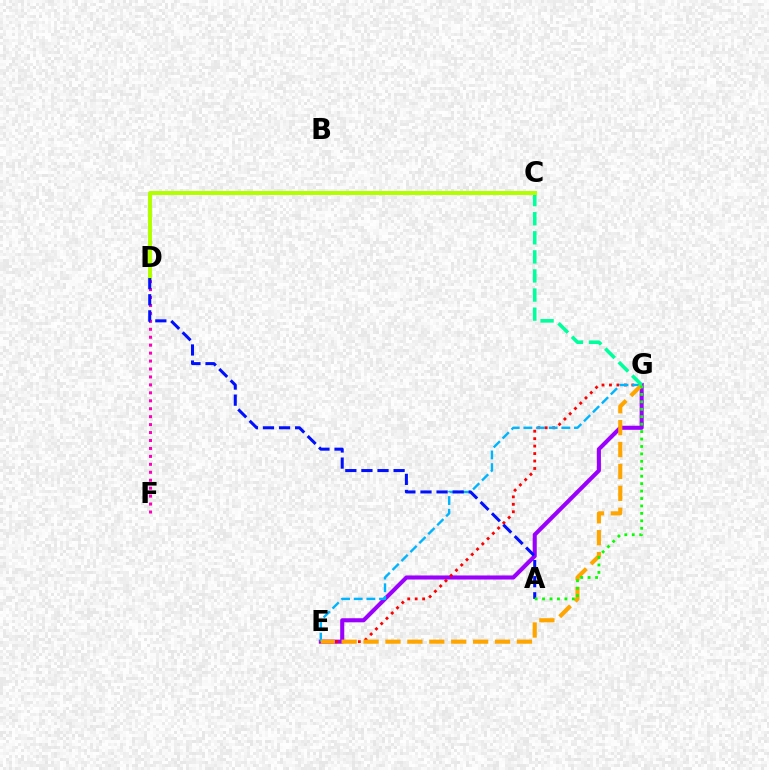{('E', 'G'): [{'color': '#9b00ff', 'line_style': 'solid', 'thickness': 2.93}, {'color': '#ff0000', 'line_style': 'dotted', 'thickness': 2.02}, {'color': '#00b5ff', 'line_style': 'dashed', 'thickness': 1.72}, {'color': '#ffa500', 'line_style': 'dashed', 'thickness': 2.98}], ('C', 'G'): [{'color': '#00ff9d', 'line_style': 'dashed', 'thickness': 2.59}], ('C', 'D'): [{'color': '#b3ff00', 'line_style': 'solid', 'thickness': 2.88}], ('D', 'F'): [{'color': '#ff00bd', 'line_style': 'dotted', 'thickness': 2.16}], ('A', 'D'): [{'color': '#0010ff', 'line_style': 'dashed', 'thickness': 2.19}], ('A', 'G'): [{'color': '#08ff00', 'line_style': 'dotted', 'thickness': 2.02}]}